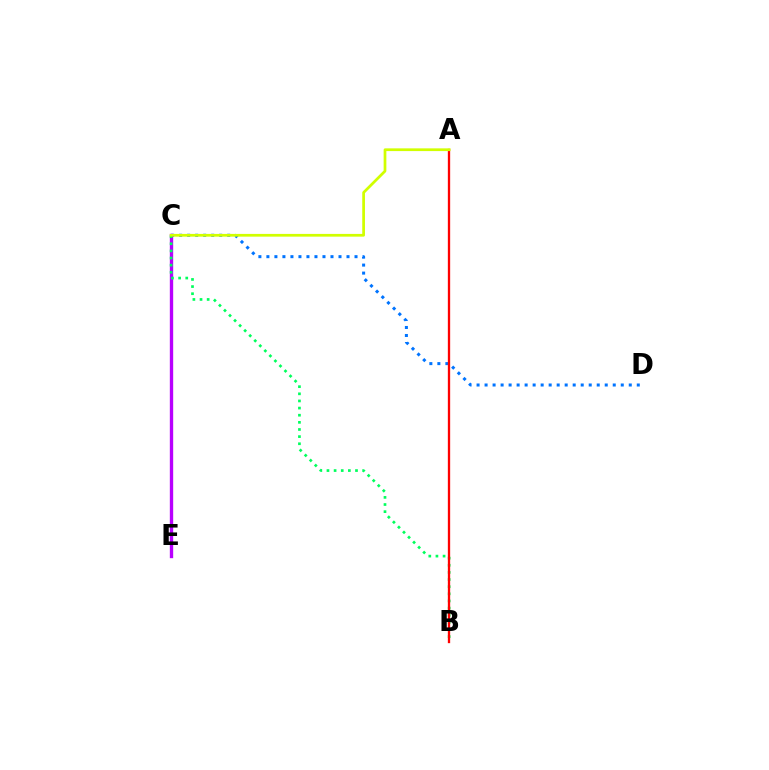{('C', 'D'): [{'color': '#0074ff', 'line_style': 'dotted', 'thickness': 2.18}], ('C', 'E'): [{'color': '#b900ff', 'line_style': 'solid', 'thickness': 2.42}], ('B', 'C'): [{'color': '#00ff5c', 'line_style': 'dotted', 'thickness': 1.94}], ('A', 'B'): [{'color': '#ff0000', 'line_style': 'solid', 'thickness': 1.67}], ('A', 'C'): [{'color': '#d1ff00', 'line_style': 'solid', 'thickness': 1.97}]}